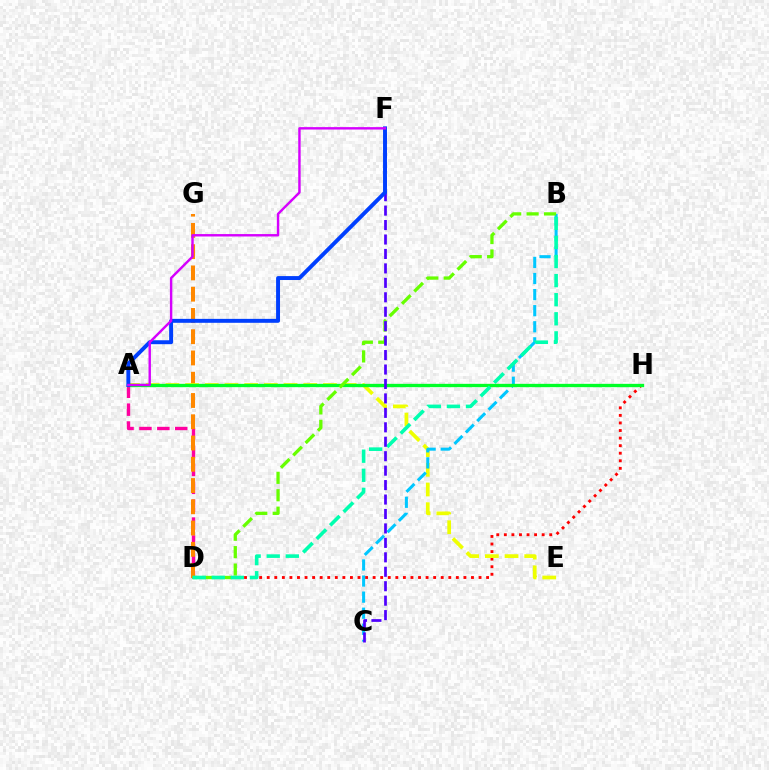{('D', 'H'): [{'color': '#ff0000', 'line_style': 'dotted', 'thickness': 2.06}], ('A', 'D'): [{'color': '#ff00a0', 'line_style': 'dashed', 'thickness': 2.43}], ('D', 'G'): [{'color': '#ff8800', 'line_style': 'dashed', 'thickness': 2.89}], ('A', 'E'): [{'color': '#eeff00', 'line_style': 'dashed', 'thickness': 2.68}], ('B', 'C'): [{'color': '#00c7ff', 'line_style': 'dashed', 'thickness': 2.18}], ('A', 'H'): [{'color': '#00ff27', 'line_style': 'solid', 'thickness': 2.4}], ('B', 'D'): [{'color': '#66ff00', 'line_style': 'dashed', 'thickness': 2.37}, {'color': '#00ffaf', 'line_style': 'dashed', 'thickness': 2.59}], ('C', 'F'): [{'color': '#4f00ff', 'line_style': 'dashed', 'thickness': 1.96}], ('A', 'F'): [{'color': '#003fff', 'line_style': 'solid', 'thickness': 2.83}, {'color': '#d600ff', 'line_style': 'solid', 'thickness': 1.74}]}